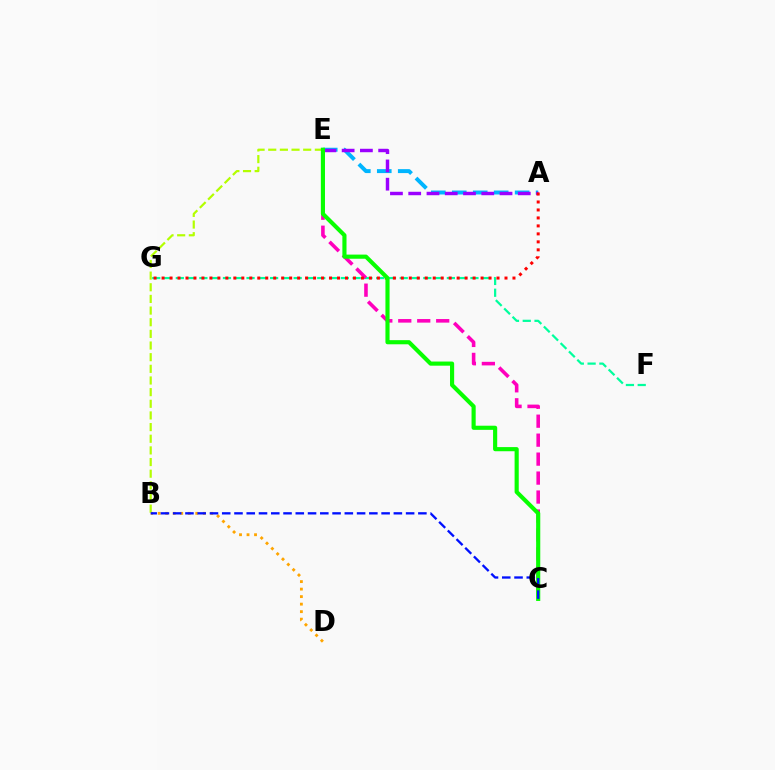{('B', 'D'): [{'color': '#ffa500', 'line_style': 'dotted', 'thickness': 2.04}], ('B', 'E'): [{'color': '#b3ff00', 'line_style': 'dashed', 'thickness': 1.58}], ('A', 'E'): [{'color': '#00b5ff', 'line_style': 'dashed', 'thickness': 2.85}, {'color': '#9b00ff', 'line_style': 'dashed', 'thickness': 2.48}], ('F', 'G'): [{'color': '#00ff9d', 'line_style': 'dashed', 'thickness': 1.6}], ('C', 'E'): [{'color': '#ff00bd', 'line_style': 'dashed', 'thickness': 2.58}, {'color': '#08ff00', 'line_style': 'solid', 'thickness': 2.98}], ('A', 'G'): [{'color': '#ff0000', 'line_style': 'dotted', 'thickness': 2.17}], ('B', 'C'): [{'color': '#0010ff', 'line_style': 'dashed', 'thickness': 1.67}]}